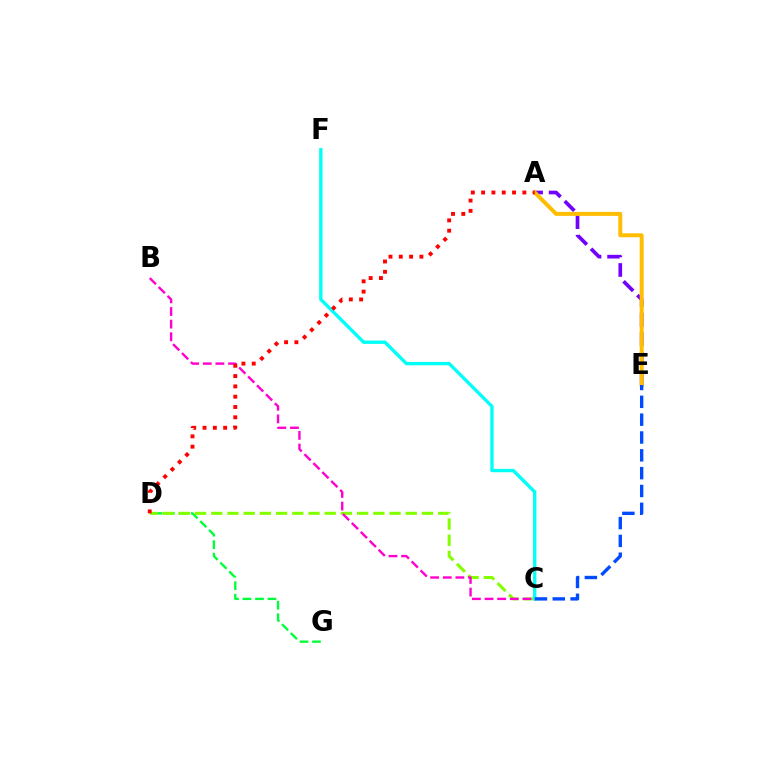{('D', 'G'): [{'color': '#00ff39', 'line_style': 'dashed', 'thickness': 1.69}], ('C', 'D'): [{'color': '#84ff00', 'line_style': 'dashed', 'thickness': 2.2}], ('A', 'E'): [{'color': '#7200ff', 'line_style': 'dashed', 'thickness': 2.65}, {'color': '#ffbd00', 'line_style': 'solid', 'thickness': 2.85}], ('C', 'F'): [{'color': '#00fff6', 'line_style': 'solid', 'thickness': 2.41}], ('B', 'C'): [{'color': '#ff00cf', 'line_style': 'dashed', 'thickness': 1.72}], ('C', 'E'): [{'color': '#004bff', 'line_style': 'dashed', 'thickness': 2.42}], ('A', 'D'): [{'color': '#ff0000', 'line_style': 'dotted', 'thickness': 2.8}]}